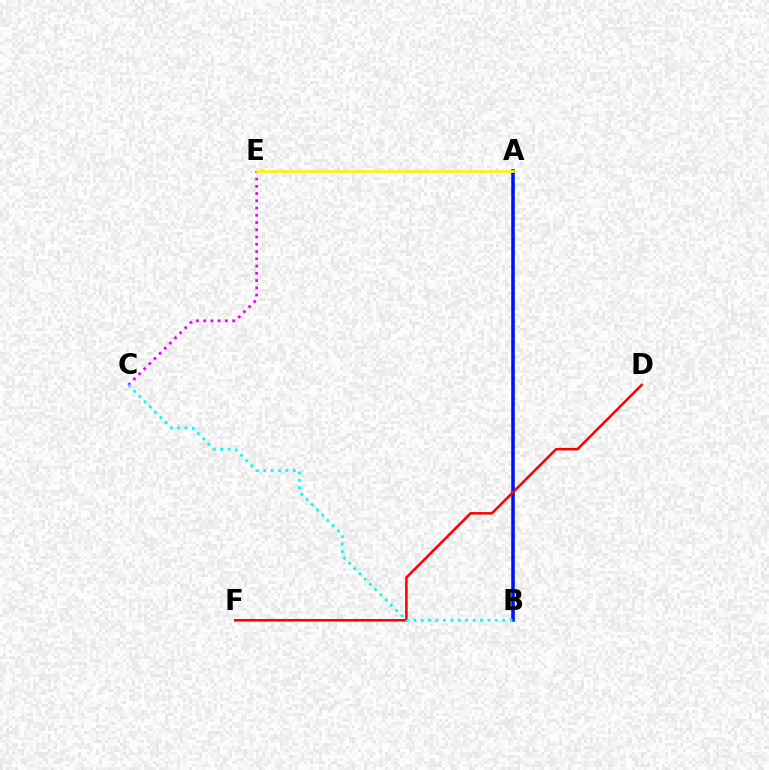{('A', 'B'): [{'color': '#08ff00', 'line_style': 'dotted', 'thickness': 1.88}, {'color': '#0010ff', 'line_style': 'solid', 'thickness': 2.55}], ('C', 'E'): [{'color': '#ee00ff', 'line_style': 'dotted', 'thickness': 1.97}], ('D', 'F'): [{'color': '#ff0000', 'line_style': 'solid', 'thickness': 1.83}], ('A', 'E'): [{'color': '#fcf500', 'line_style': 'solid', 'thickness': 1.88}], ('B', 'C'): [{'color': '#00fff6', 'line_style': 'dotted', 'thickness': 2.01}]}